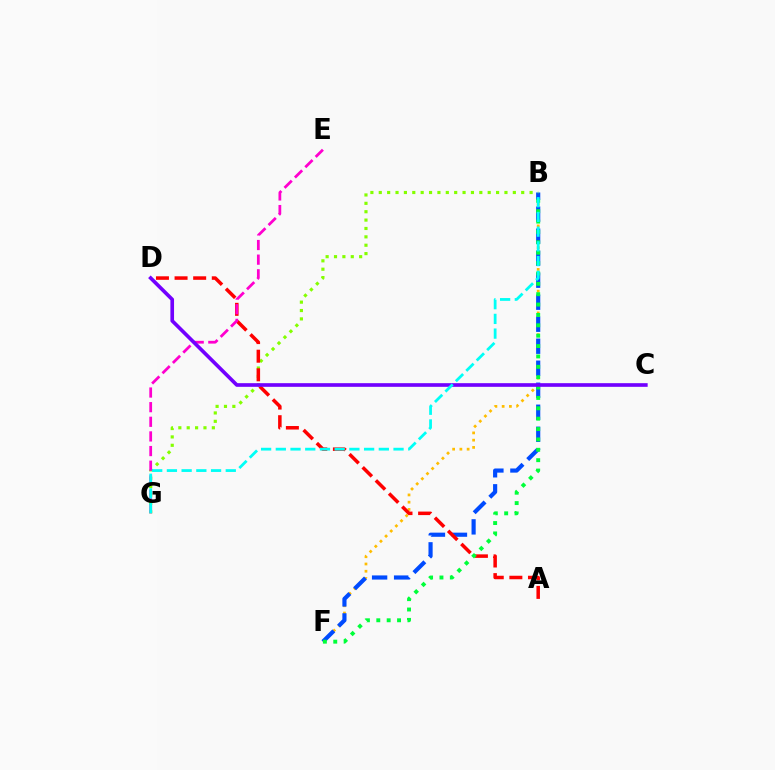{('B', 'F'): [{'color': '#ffbd00', 'line_style': 'dotted', 'thickness': 1.97}, {'color': '#004bff', 'line_style': 'dashed', 'thickness': 2.99}, {'color': '#00ff39', 'line_style': 'dotted', 'thickness': 2.82}], ('B', 'G'): [{'color': '#84ff00', 'line_style': 'dotted', 'thickness': 2.28}, {'color': '#00fff6', 'line_style': 'dashed', 'thickness': 2.0}], ('A', 'D'): [{'color': '#ff0000', 'line_style': 'dashed', 'thickness': 2.53}], ('E', 'G'): [{'color': '#ff00cf', 'line_style': 'dashed', 'thickness': 1.99}], ('C', 'D'): [{'color': '#7200ff', 'line_style': 'solid', 'thickness': 2.62}]}